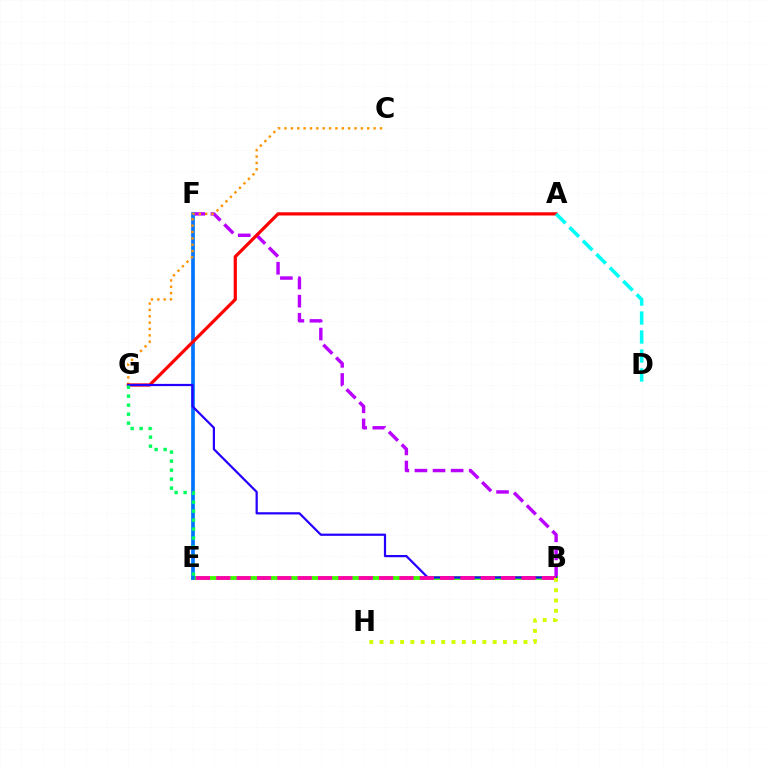{('B', 'F'): [{'color': '#b900ff', 'line_style': 'dashed', 'thickness': 2.46}], ('B', 'E'): [{'color': '#3dff00', 'line_style': 'solid', 'thickness': 2.74}, {'color': '#ff00ac', 'line_style': 'dashed', 'thickness': 2.76}], ('E', 'F'): [{'color': '#0074ff', 'line_style': 'solid', 'thickness': 2.66}], ('C', 'G'): [{'color': '#ff9400', 'line_style': 'dotted', 'thickness': 1.73}], ('A', 'G'): [{'color': '#ff0000', 'line_style': 'solid', 'thickness': 2.31}], ('B', 'G'): [{'color': '#2500ff', 'line_style': 'solid', 'thickness': 1.6}], ('B', 'H'): [{'color': '#d1ff00', 'line_style': 'dotted', 'thickness': 2.79}], ('A', 'D'): [{'color': '#00fff6', 'line_style': 'dashed', 'thickness': 2.58}], ('E', 'G'): [{'color': '#00ff5c', 'line_style': 'dotted', 'thickness': 2.44}]}